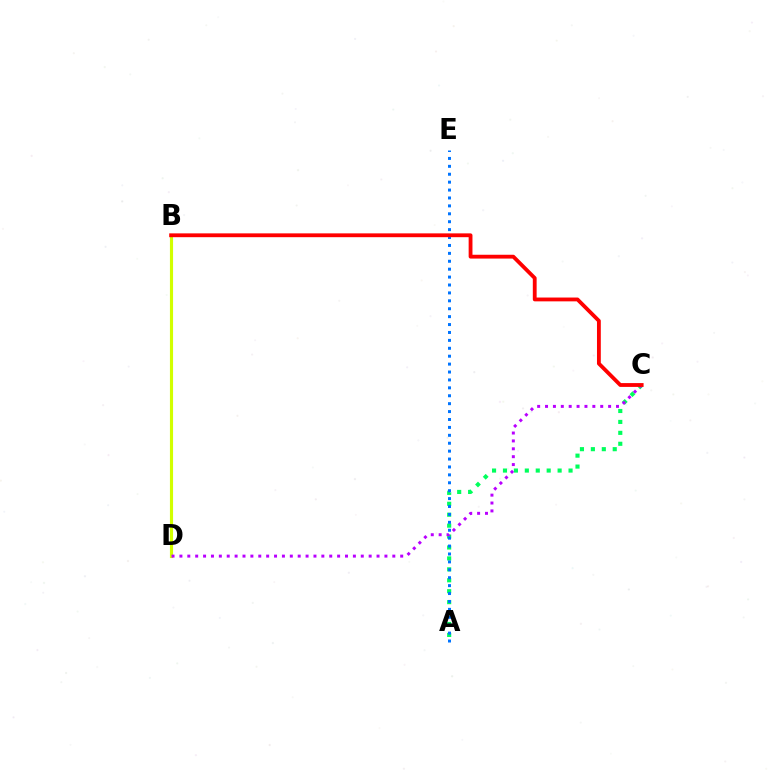{('B', 'D'): [{'color': '#d1ff00', 'line_style': 'solid', 'thickness': 2.25}], ('A', 'C'): [{'color': '#00ff5c', 'line_style': 'dotted', 'thickness': 2.97}], ('A', 'E'): [{'color': '#0074ff', 'line_style': 'dotted', 'thickness': 2.15}], ('C', 'D'): [{'color': '#b900ff', 'line_style': 'dotted', 'thickness': 2.14}], ('B', 'C'): [{'color': '#ff0000', 'line_style': 'solid', 'thickness': 2.75}]}